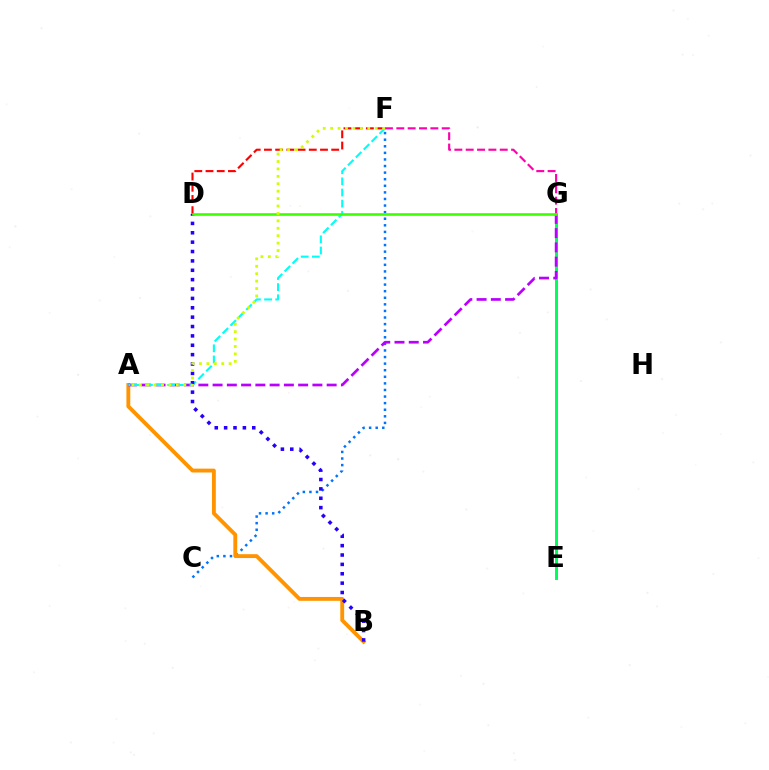{('C', 'F'): [{'color': '#0074ff', 'line_style': 'dotted', 'thickness': 1.79}], ('A', 'B'): [{'color': '#ff9400', 'line_style': 'solid', 'thickness': 2.77}], ('E', 'G'): [{'color': '#00ff5c', 'line_style': 'solid', 'thickness': 2.16}], ('D', 'F'): [{'color': '#ff0000', 'line_style': 'dashed', 'thickness': 1.52}], ('A', 'G'): [{'color': '#b900ff', 'line_style': 'dashed', 'thickness': 1.94}], ('F', 'G'): [{'color': '#ff00ac', 'line_style': 'dashed', 'thickness': 1.54}], ('A', 'F'): [{'color': '#00fff6', 'line_style': 'dashed', 'thickness': 1.51}, {'color': '#d1ff00', 'line_style': 'dotted', 'thickness': 2.02}], ('B', 'D'): [{'color': '#2500ff', 'line_style': 'dotted', 'thickness': 2.55}], ('D', 'G'): [{'color': '#3dff00', 'line_style': 'solid', 'thickness': 1.88}]}